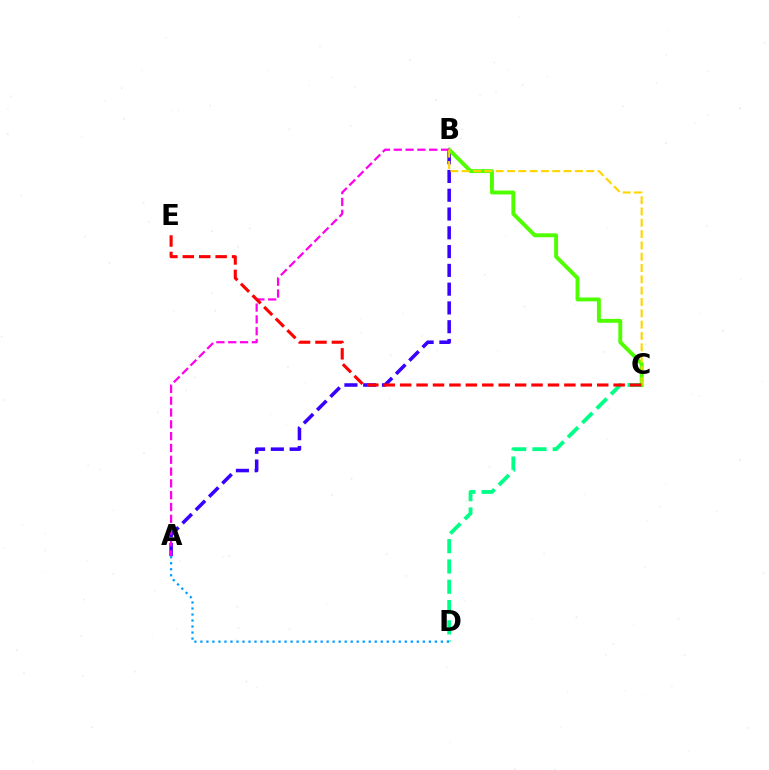{('A', 'B'): [{'color': '#3700ff', 'line_style': 'dashed', 'thickness': 2.55}, {'color': '#ff00ed', 'line_style': 'dashed', 'thickness': 1.61}], ('B', 'C'): [{'color': '#4fff00', 'line_style': 'solid', 'thickness': 2.82}, {'color': '#ffd500', 'line_style': 'dashed', 'thickness': 1.54}], ('C', 'D'): [{'color': '#00ff86', 'line_style': 'dashed', 'thickness': 2.76}], ('A', 'D'): [{'color': '#009eff', 'line_style': 'dotted', 'thickness': 1.63}], ('C', 'E'): [{'color': '#ff0000', 'line_style': 'dashed', 'thickness': 2.23}]}